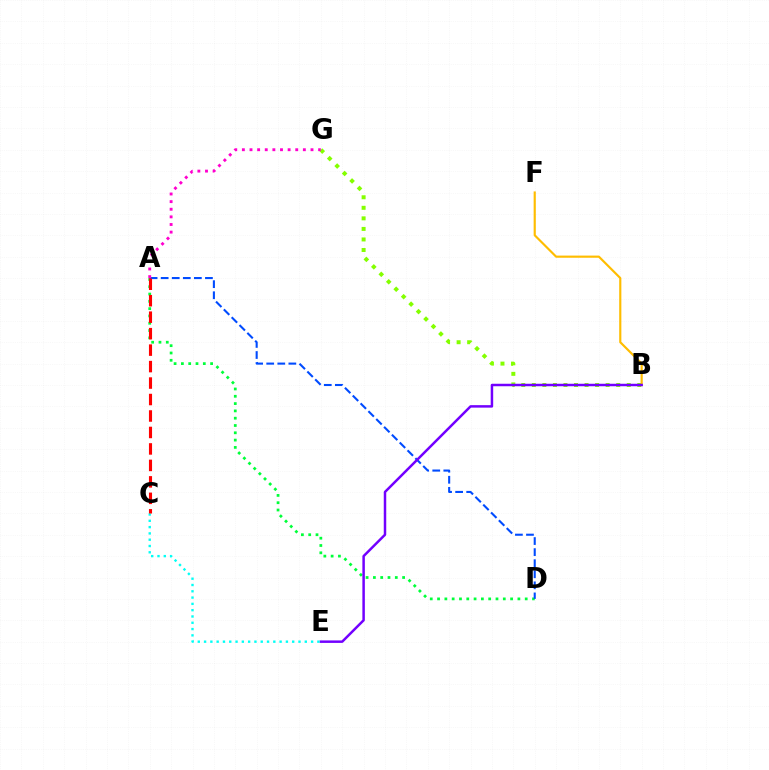{('B', 'G'): [{'color': '#84ff00', 'line_style': 'dotted', 'thickness': 2.87}], ('A', 'D'): [{'color': '#00ff39', 'line_style': 'dotted', 'thickness': 1.98}, {'color': '#004bff', 'line_style': 'dashed', 'thickness': 1.5}], ('B', 'F'): [{'color': '#ffbd00', 'line_style': 'solid', 'thickness': 1.55}], ('B', 'E'): [{'color': '#7200ff', 'line_style': 'solid', 'thickness': 1.79}], ('A', 'G'): [{'color': '#ff00cf', 'line_style': 'dotted', 'thickness': 2.07}], ('C', 'E'): [{'color': '#00fff6', 'line_style': 'dotted', 'thickness': 1.71}], ('A', 'C'): [{'color': '#ff0000', 'line_style': 'dashed', 'thickness': 2.24}]}